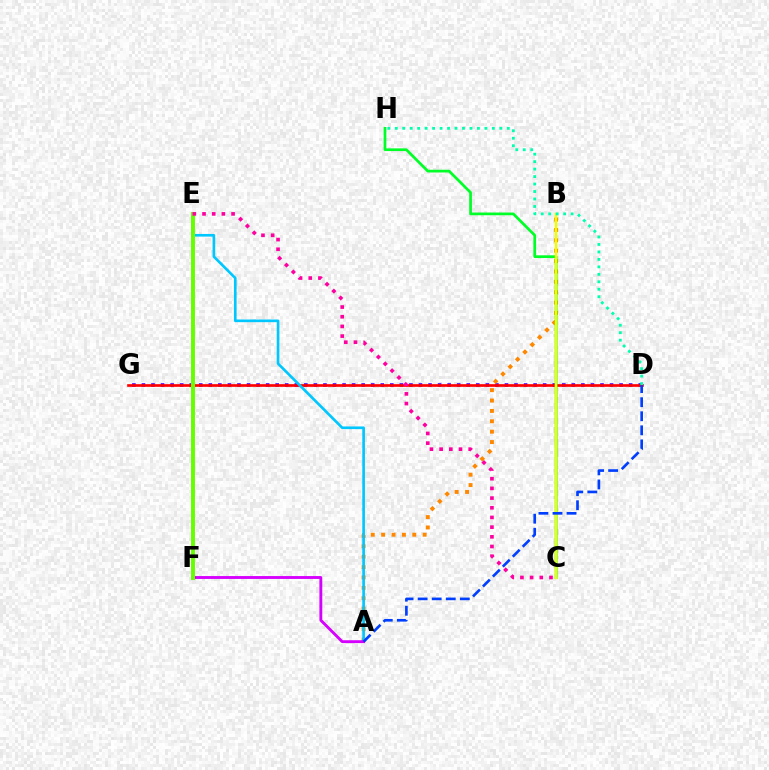{('D', 'G'): [{'color': '#4f00ff', 'line_style': 'dotted', 'thickness': 2.6}, {'color': '#ff0000', 'line_style': 'solid', 'thickness': 1.92}], ('A', 'B'): [{'color': '#ff8800', 'line_style': 'dotted', 'thickness': 2.82}], ('C', 'H'): [{'color': '#00ff27', 'line_style': 'solid', 'thickness': 1.96}], ('B', 'C'): [{'color': '#eeff00', 'line_style': 'solid', 'thickness': 1.76}], ('A', 'E'): [{'color': '#00c7ff', 'line_style': 'solid', 'thickness': 1.91}], ('A', 'F'): [{'color': '#d600ff', 'line_style': 'solid', 'thickness': 2.07}], ('A', 'D'): [{'color': '#003fff', 'line_style': 'dashed', 'thickness': 1.91}], ('E', 'F'): [{'color': '#66ff00', 'line_style': 'solid', 'thickness': 2.83}], ('D', 'H'): [{'color': '#00ffaf', 'line_style': 'dotted', 'thickness': 2.03}], ('C', 'E'): [{'color': '#ff00a0', 'line_style': 'dotted', 'thickness': 2.63}]}